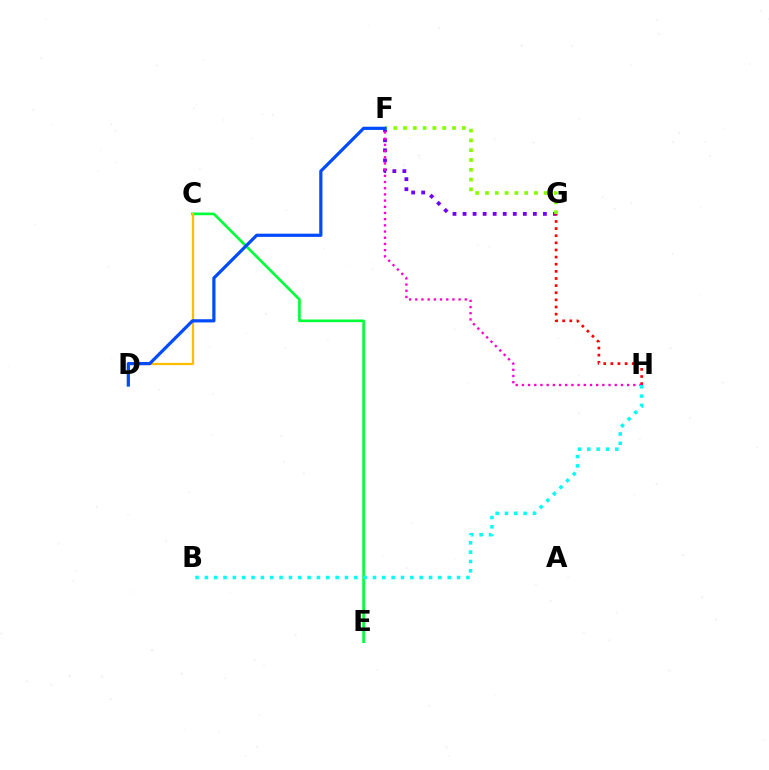{('F', 'G'): [{'color': '#7200ff', 'line_style': 'dotted', 'thickness': 2.73}, {'color': '#84ff00', 'line_style': 'dotted', 'thickness': 2.66}], ('G', 'H'): [{'color': '#ff0000', 'line_style': 'dotted', 'thickness': 1.94}], ('C', 'E'): [{'color': '#00ff39', 'line_style': 'solid', 'thickness': 1.92}], ('C', 'D'): [{'color': '#ffbd00', 'line_style': 'solid', 'thickness': 1.61}], ('F', 'H'): [{'color': '#ff00cf', 'line_style': 'dotted', 'thickness': 1.68}], ('D', 'F'): [{'color': '#004bff', 'line_style': 'solid', 'thickness': 2.3}], ('B', 'H'): [{'color': '#00fff6', 'line_style': 'dotted', 'thickness': 2.54}]}